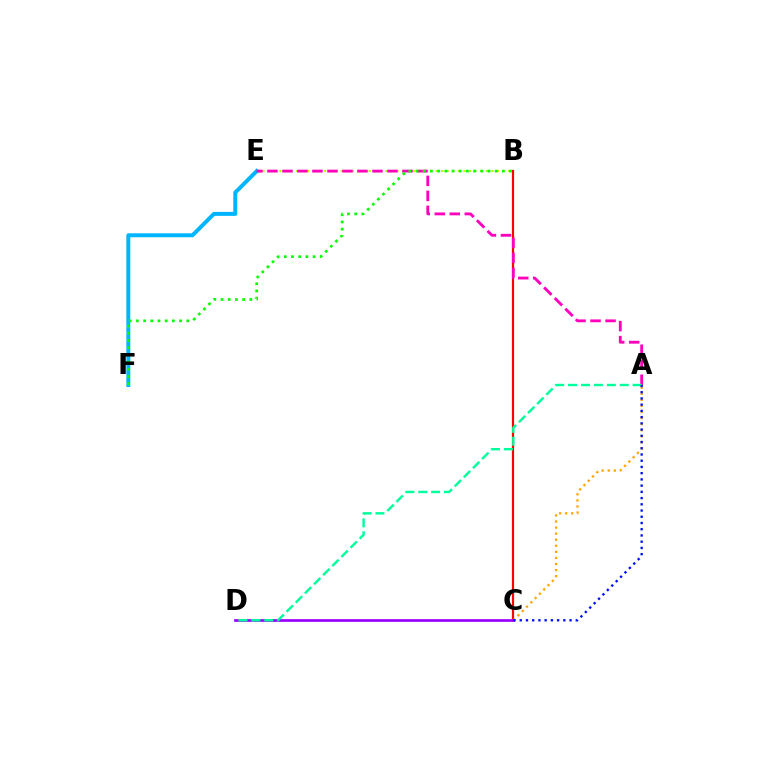{('B', 'C'): [{'color': '#ff0000', 'line_style': 'solid', 'thickness': 1.57}], ('E', 'F'): [{'color': '#00b5ff', 'line_style': 'solid', 'thickness': 2.85}], ('A', 'C'): [{'color': '#ffa500', 'line_style': 'dotted', 'thickness': 1.65}, {'color': '#0010ff', 'line_style': 'dotted', 'thickness': 1.69}], ('C', 'D'): [{'color': '#9b00ff', 'line_style': 'solid', 'thickness': 1.95}], ('B', 'E'): [{'color': '#b3ff00', 'line_style': 'dotted', 'thickness': 1.52}], ('A', 'E'): [{'color': '#ff00bd', 'line_style': 'dashed', 'thickness': 2.04}], ('A', 'D'): [{'color': '#00ff9d', 'line_style': 'dashed', 'thickness': 1.75}], ('B', 'F'): [{'color': '#08ff00', 'line_style': 'dotted', 'thickness': 1.95}]}